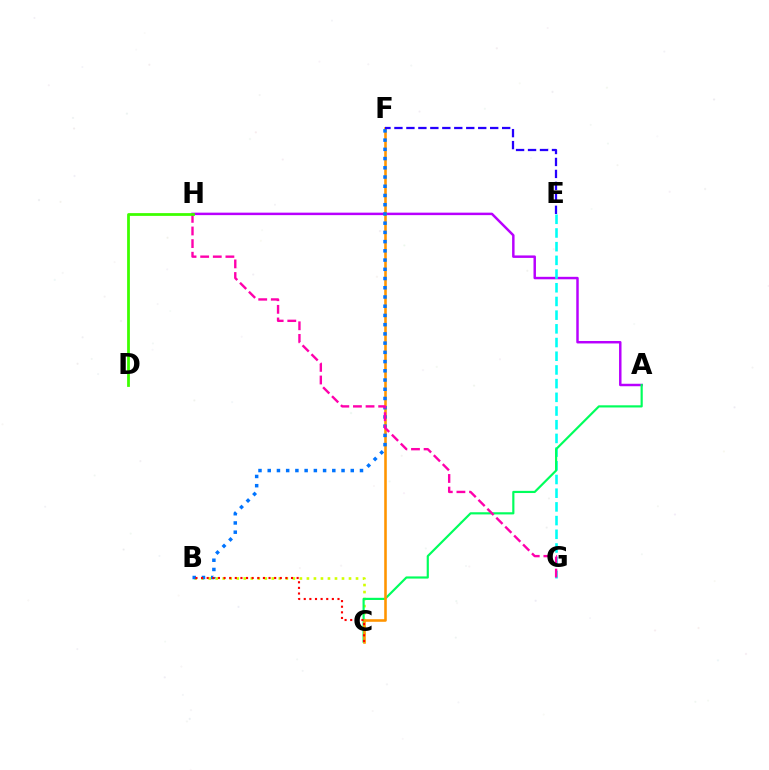{('B', 'C'): [{'color': '#d1ff00', 'line_style': 'dotted', 'thickness': 1.91}, {'color': '#ff0000', 'line_style': 'dotted', 'thickness': 1.53}], ('A', 'H'): [{'color': '#b900ff', 'line_style': 'solid', 'thickness': 1.78}], ('E', 'G'): [{'color': '#00fff6', 'line_style': 'dashed', 'thickness': 1.86}], ('A', 'C'): [{'color': '#00ff5c', 'line_style': 'solid', 'thickness': 1.56}], ('C', 'F'): [{'color': '#ff9400', 'line_style': 'solid', 'thickness': 1.86}], ('B', 'F'): [{'color': '#0074ff', 'line_style': 'dotted', 'thickness': 2.51}], ('E', 'F'): [{'color': '#2500ff', 'line_style': 'dashed', 'thickness': 1.63}], ('G', 'H'): [{'color': '#ff00ac', 'line_style': 'dashed', 'thickness': 1.71}], ('D', 'H'): [{'color': '#3dff00', 'line_style': 'solid', 'thickness': 1.99}]}